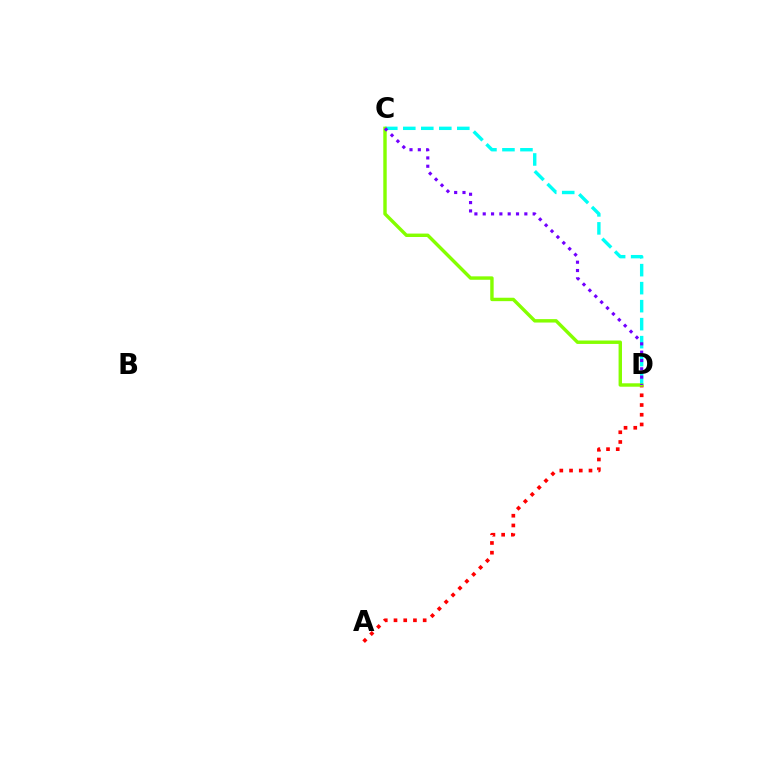{('C', 'D'): [{'color': '#00fff6', 'line_style': 'dashed', 'thickness': 2.45}, {'color': '#84ff00', 'line_style': 'solid', 'thickness': 2.46}, {'color': '#7200ff', 'line_style': 'dotted', 'thickness': 2.26}], ('A', 'D'): [{'color': '#ff0000', 'line_style': 'dotted', 'thickness': 2.64}]}